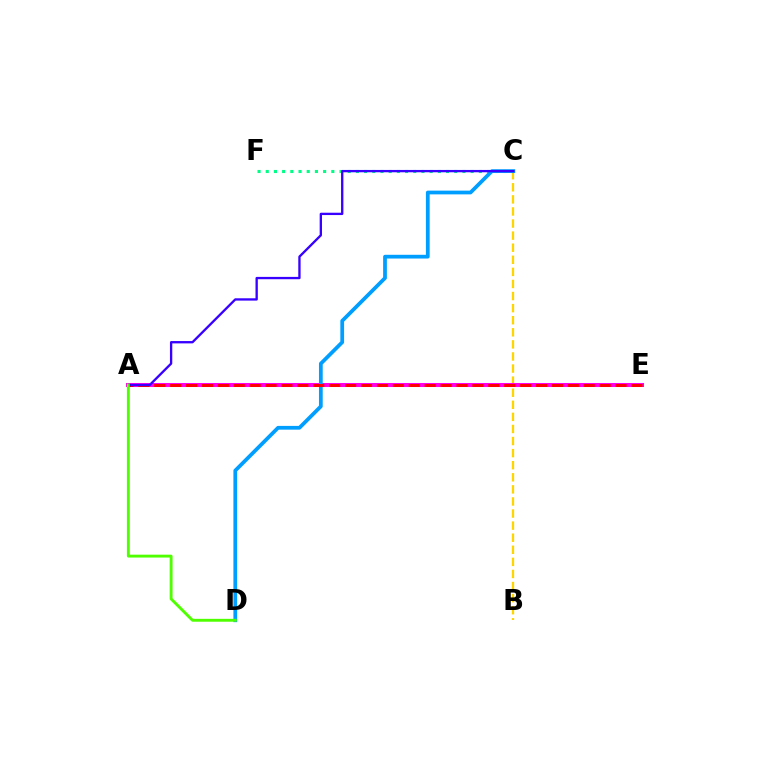{('B', 'C'): [{'color': '#ffd500', 'line_style': 'dashed', 'thickness': 1.64}], ('C', 'F'): [{'color': '#00ff86', 'line_style': 'dotted', 'thickness': 2.23}], ('A', 'E'): [{'color': '#ff00ed', 'line_style': 'solid', 'thickness': 2.9}, {'color': '#ff0000', 'line_style': 'dashed', 'thickness': 2.16}], ('C', 'D'): [{'color': '#009eff', 'line_style': 'solid', 'thickness': 2.7}], ('A', 'C'): [{'color': '#3700ff', 'line_style': 'solid', 'thickness': 1.67}], ('A', 'D'): [{'color': '#4fff00', 'line_style': 'solid', 'thickness': 2.07}]}